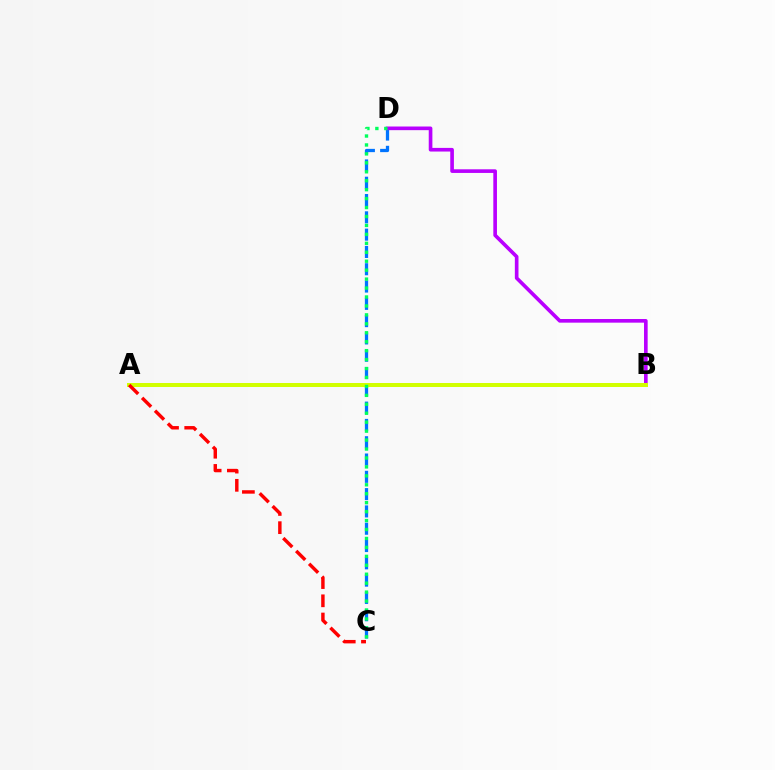{('C', 'D'): [{'color': '#0074ff', 'line_style': 'dashed', 'thickness': 2.35}, {'color': '#00ff5c', 'line_style': 'dotted', 'thickness': 2.43}], ('B', 'D'): [{'color': '#b900ff', 'line_style': 'solid', 'thickness': 2.62}], ('A', 'B'): [{'color': '#d1ff00', 'line_style': 'solid', 'thickness': 2.88}], ('A', 'C'): [{'color': '#ff0000', 'line_style': 'dashed', 'thickness': 2.47}]}